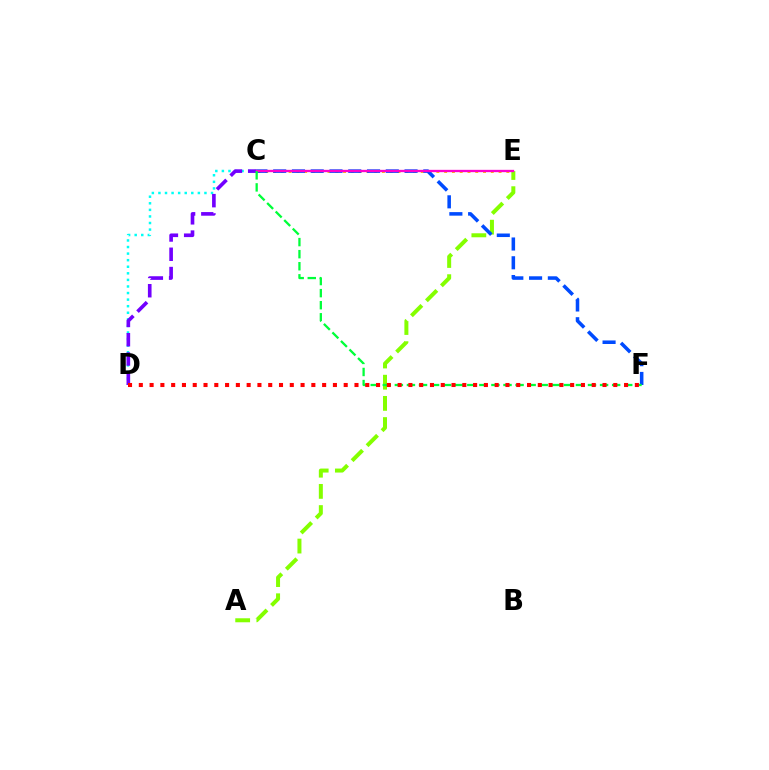{('A', 'E'): [{'color': '#84ff00', 'line_style': 'dashed', 'thickness': 2.88}], ('C', 'D'): [{'color': '#00fff6', 'line_style': 'dotted', 'thickness': 1.79}, {'color': '#7200ff', 'line_style': 'dashed', 'thickness': 2.62}], ('C', 'E'): [{'color': '#ffbd00', 'line_style': 'dotted', 'thickness': 2.11}, {'color': '#ff00cf', 'line_style': 'solid', 'thickness': 1.68}], ('C', 'F'): [{'color': '#004bff', 'line_style': 'dashed', 'thickness': 2.55}, {'color': '#00ff39', 'line_style': 'dashed', 'thickness': 1.64}], ('D', 'F'): [{'color': '#ff0000', 'line_style': 'dotted', 'thickness': 2.93}]}